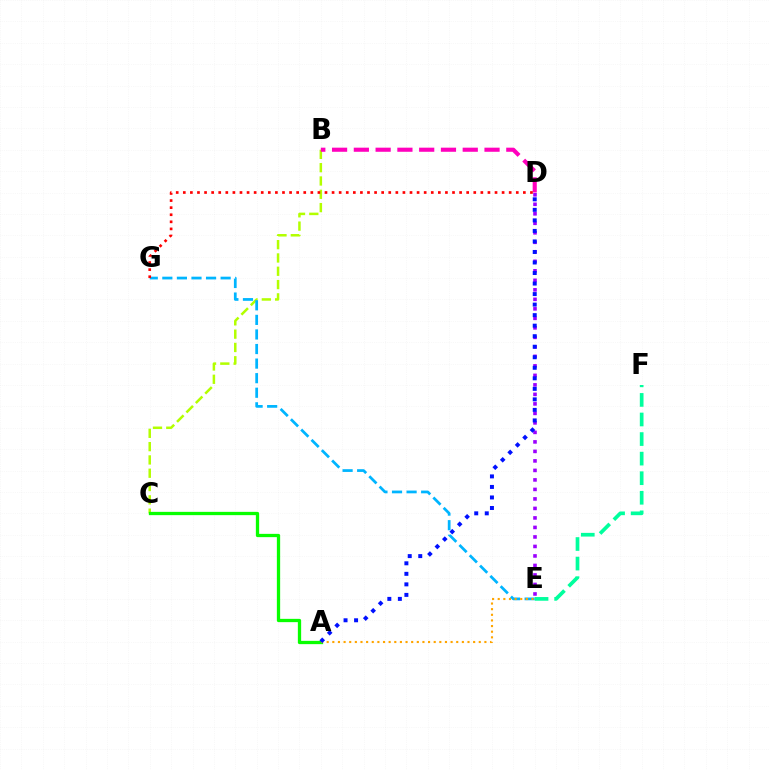{('B', 'C'): [{'color': '#b3ff00', 'line_style': 'dashed', 'thickness': 1.81}], ('D', 'E'): [{'color': '#9b00ff', 'line_style': 'dotted', 'thickness': 2.58}], ('A', 'C'): [{'color': '#08ff00', 'line_style': 'solid', 'thickness': 2.37}], ('E', 'G'): [{'color': '#00b5ff', 'line_style': 'dashed', 'thickness': 1.98}], ('A', 'E'): [{'color': '#ffa500', 'line_style': 'dotted', 'thickness': 1.53}], ('A', 'D'): [{'color': '#0010ff', 'line_style': 'dotted', 'thickness': 2.86}], ('E', 'F'): [{'color': '#00ff9d', 'line_style': 'dashed', 'thickness': 2.66}], ('B', 'D'): [{'color': '#ff00bd', 'line_style': 'dashed', 'thickness': 2.96}], ('D', 'G'): [{'color': '#ff0000', 'line_style': 'dotted', 'thickness': 1.92}]}